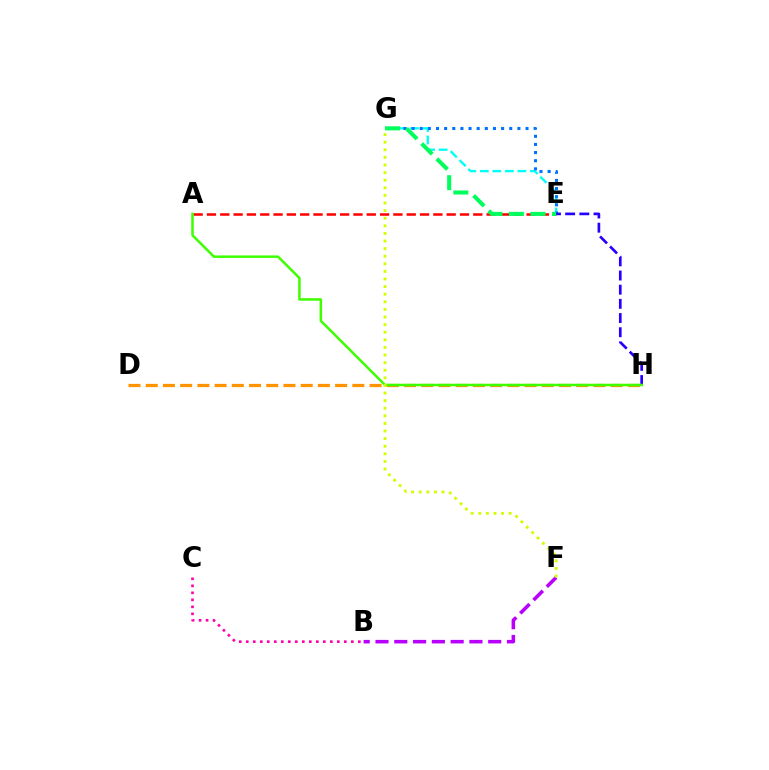{('E', 'G'): [{'color': '#00fff6', 'line_style': 'dashed', 'thickness': 1.7}, {'color': '#0074ff', 'line_style': 'dotted', 'thickness': 2.21}, {'color': '#00ff5c', 'line_style': 'dashed', 'thickness': 2.92}], ('A', 'E'): [{'color': '#ff0000', 'line_style': 'dashed', 'thickness': 1.81}], ('E', 'H'): [{'color': '#2500ff', 'line_style': 'dashed', 'thickness': 1.93}], ('B', 'C'): [{'color': '#ff00ac', 'line_style': 'dotted', 'thickness': 1.9}], ('B', 'F'): [{'color': '#b900ff', 'line_style': 'dashed', 'thickness': 2.55}], ('D', 'H'): [{'color': '#ff9400', 'line_style': 'dashed', 'thickness': 2.34}], ('A', 'H'): [{'color': '#3dff00', 'line_style': 'solid', 'thickness': 1.8}], ('F', 'G'): [{'color': '#d1ff00', 'line_style': 'dotted', 'thickness': 2.07}]}